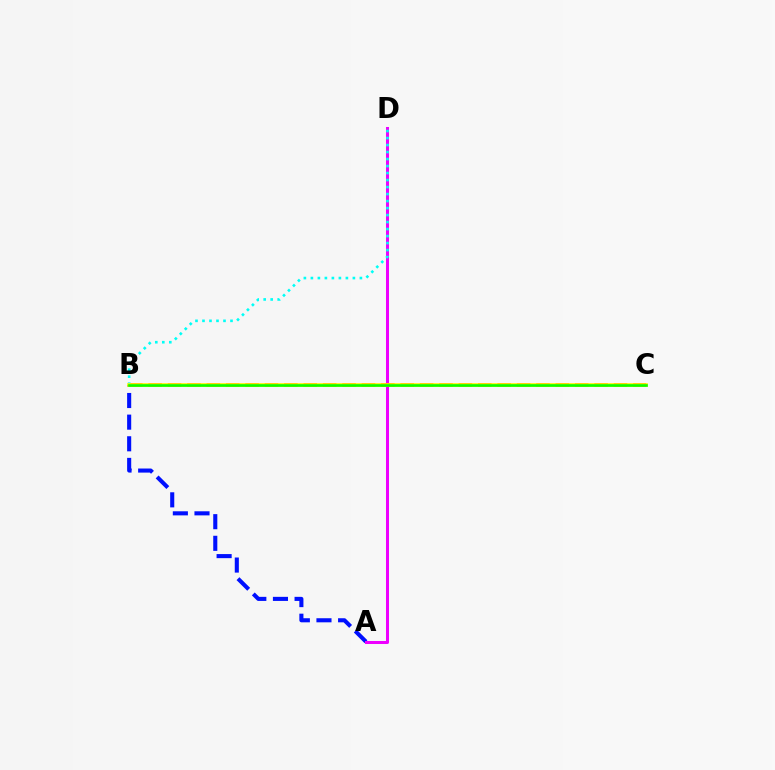{('A', 'B'): [{'color': '#0010ff', 'line_style': 'dashed', 'thickness': 2.94}], ('A', 'D'): [{'color': '#ee00ff', 'line_style': 'solid', 'thickness': 2.17}], ('B', 'C'): [{'color': '#ff0000', 'line_style': 'dashed', 'thickness': 2.63}, {'color': '#fcf500', 'line_style': 'solid', 'thickness': 2.64}, {'color': '#08ff00', 'line_style': 'solid', 'thickness': 1.87}], ('B', 'D'): [{'color': '#00fff6', 'line_style': 'dotted', 'thickness': 1.9}]}